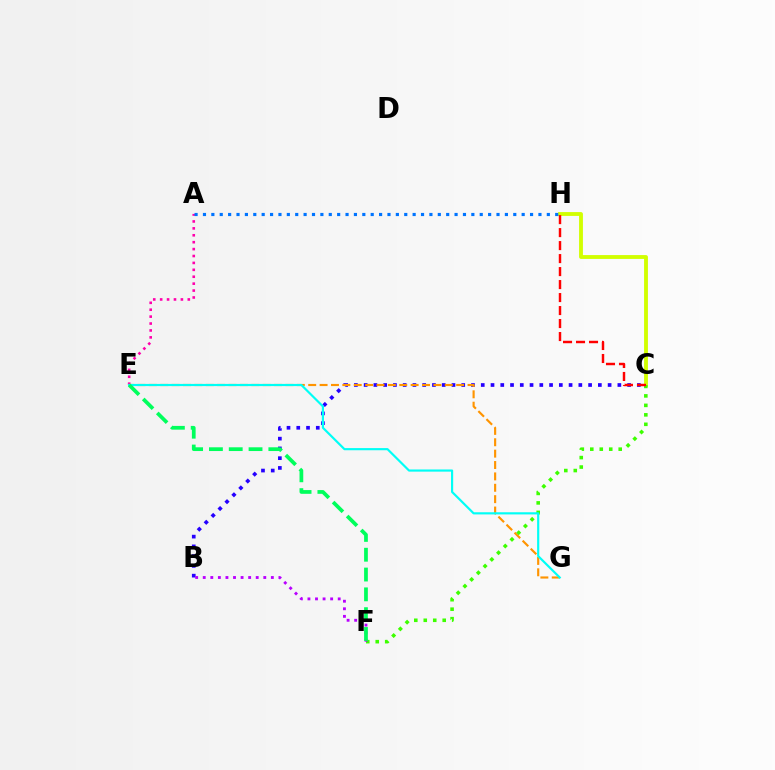{('B', 'C'): [{'color': '#2500ff', 'line_style': 'dotted', 'thickness': 2.65}], ('C', 'H'): [{'color': '#d1ff00', 'line_style': 'solid', 'thickness': 2.77}, {'color': '#ff0000', 'line_style': 'dashed', 'thickness': 1.76}], ('A', 'E'): [{'color': '#ff00ac', 'line_style': 'dotted', 'thickness': 1.88}], ('E', 'G'): [{'color': '#ff9400', 'line_style': 'dashed', 'thickness': 1.55}, {'color': '#00fff6', 'line_style': 'solid', 'thickness': 1.56}], ('C', 'F'): [{'color': '#3dff00', 'line_style': 'dotted', 'thickness': 2.57}], ('A', 'H'): [{'color': '#0074ff', 'line_style': 'dotted', 'thickness': 2.28}], ('B', 'F'): [{'color': '#b900ff', 'line_style': 'dotted', 'thickness': 2.06}], ('E', 'F'): [{'color': '#00ff5c', 'line_style': 'dashed', 'thickness': 2.69}]}